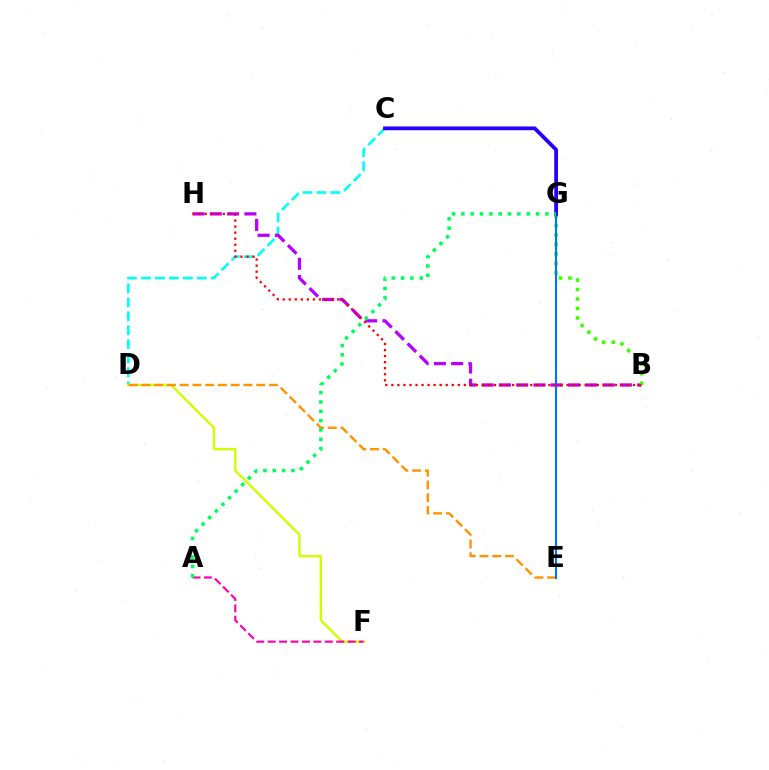{('C', 'D'): [{'color': '#00fff6', 'line_style': 'dashed', 'thickness': 1.9}], ('D', 'F'): [{'color': '#d1ff00', 'line_style': 'solid', 'thickness': 1.72}], ('A', 'F'): [{'color': '#ff00ac', 'line_style': 'dashed', 'thickness': 1.55}], ('D', 'E'): [{'color': '#ff9400', 'line_style': 'dashed', 'thickness': 1.73}], ('B', 'H'): [{'color': '#b900ff', 'line_style': 'dashed', 'thickness': 2.35}, {'color': '#ff0000', 'line_style': 'dotted', 'thickness': 1.64}], ('B', 'G'): [{'color': '#3dff00', 'line_style': 'dotted', 'thickness': 2.58}], ('E', 'G'): [{'color': '#0074ff', 'line_style': 'solid', 'thickness': 1.52}], ('C', 'G'): [{'color': '#2500ff', 'line_style': 'solid', 'thickness': 2.72}], ('A', 'G'): [{'color': '#00ff5c', 'line_style': 'dotted', 'thickness': 2.54}]}